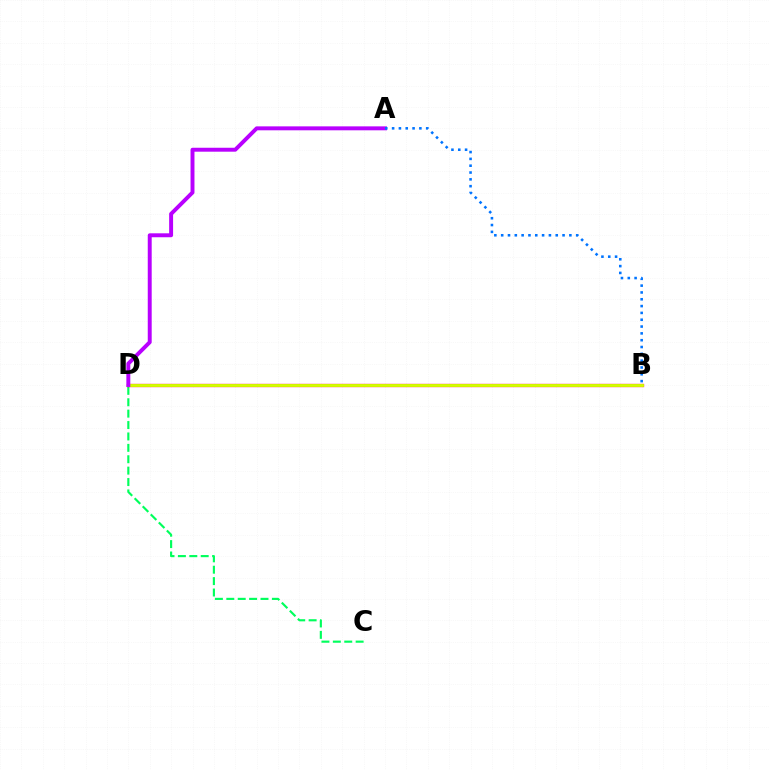{('C', 'D'): [{'color': '#00ff5c', 'line_style': 'dashed', 'thickness': 1.55}], ('B', 'D'): [{'color': '#ff0000', 'line_style': 'solid', 'thickness': 2.37}, {'color': '#d1ff00', 'line_style': 'solid', 'thickness': 2.08}], ('A', 'D'): [{'color': '#b900ff', 'line_style': 'solid', 'thickness': 2.84}], ('A', 'B'): [{'color': '#0074ff', 'line_style': 'dotted', 'thickness': 1.85}]}